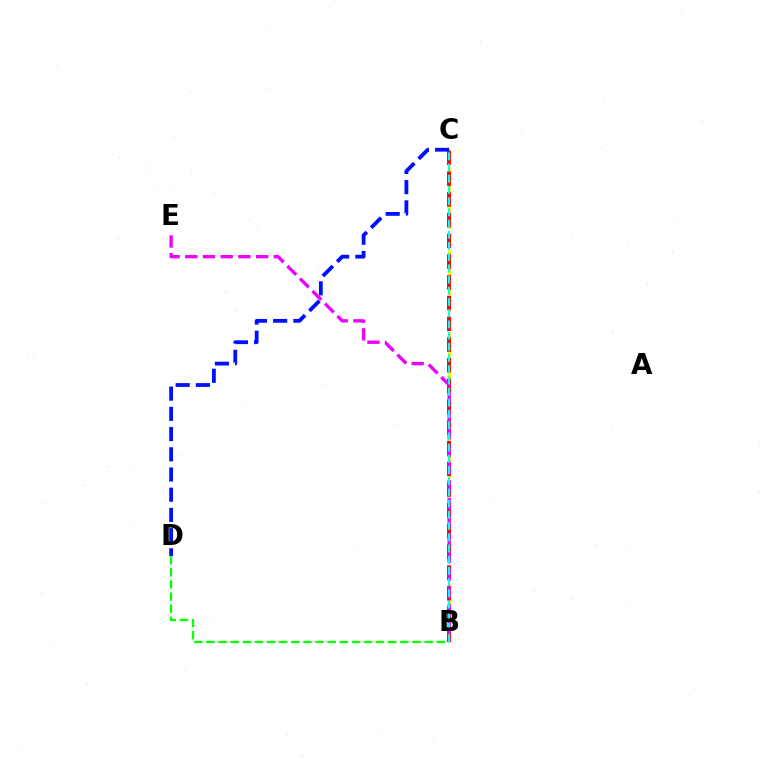{('B', 'C'): [{'color': '#fcf500', 'line_style': 'dashed', 'thickness': 2.26}, {'color': '#ff0000', 'line_style': 'dashed', 'thickness': 2.82}, {'color': '#00fff6', 'line_style': 'dashed', 'thickness': 1.52}], ('B', 'E'): [{'color': '#ee00ff', 'line_style': 'dashed', 'thickness': 2.4}], ('C', 'D'): [{'color': '#0010ff', 'line_style': 'dashed', 'thickness': 2.75}], ('B', 'D'): [{'color': '#08ff00', 'line_style': 'dashed', 'thickness': 1.65}]}